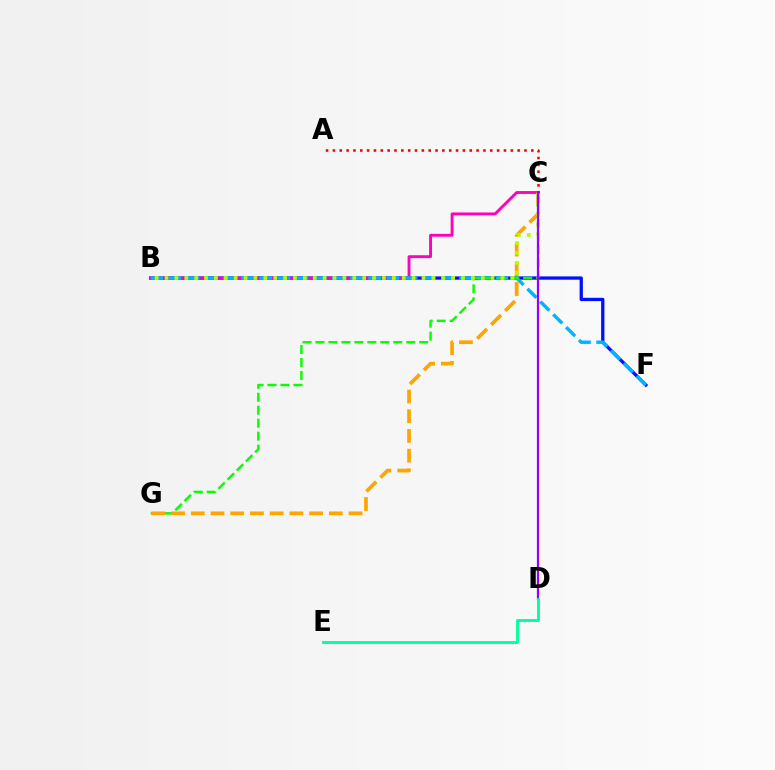{('B', 'F'): [{'color': '#0010ff', 'line_style': 'solid', 'thickness': 2.36}, {'color': '#00b5ff', 'line_style': 'dashed', 'thickness': 2.47}], ('B', 'C'): [{'color': '#ff00bd', 'line_style': 'solid', 'thickness': 2.07}, {'color': '#b3ff00', 'line_style': 'dotted', 'thickness': 2.69}], ('C', 'G'): [{'color': '#08ff00', 'line_style': 'dashed', 'thickness': 1.76}, {'color': '#ffa500', 'line_style': 'dashed', 'thickness': 2.68}], ('A', 'C'): [{'color': '#ff0000', 'line_style': 'dotted', 'thickness': 1.86}], ('C', 'D'): [{'color': '#9b00ff', 'line_style': 'solid', 'thickness': 1.6}], ('D', 'E'): [{'color': '#00ff9d', 'line_style': 'solid', 'thickness': 2.06}]}